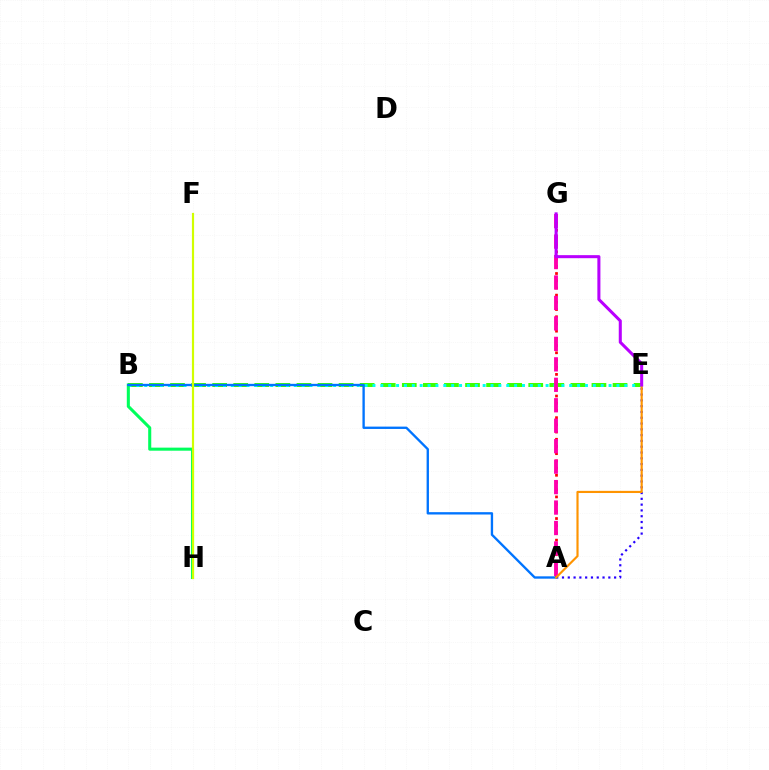{('B', 'E'): [{'color': '#3dff00', 'line_style': 'dashed', 'thickness': 2.86}, {'color': '#00fff6', 'line_style': 'dotted', 'thickness': 2.14}], ('A', 'G'): [{'color': '#ff0000', 'line_style': 'dotted', 'thickness': 1.96}, {'color': '#ff00ac', 'line_style': 'dashed', 'thickness': 2.78}], ('B', 'H'): [{'color': '#00ff5c', 'line_style': 'solid', 'thickness': 2.21}], ('A', 'E'): [{'color': '#2500ff', 'line_style': 'dotted', 'thickness': 1.57}, {'color': '#ff9400', 'line_style': 'solid', 'thickness': 1.56}], ('A', 'B'): [{'color': '#0074ff', 'line_style': 'solid', 'thickness': 1.69}], ('E', 'G'): [{'color': '#b900ff', 'line_style': 'solid', 'thickness': 2.19}], ('F', 'H'): [{'color': '#d1ff00', 'line_style': 'solid', 'thickness': 1.57}]}